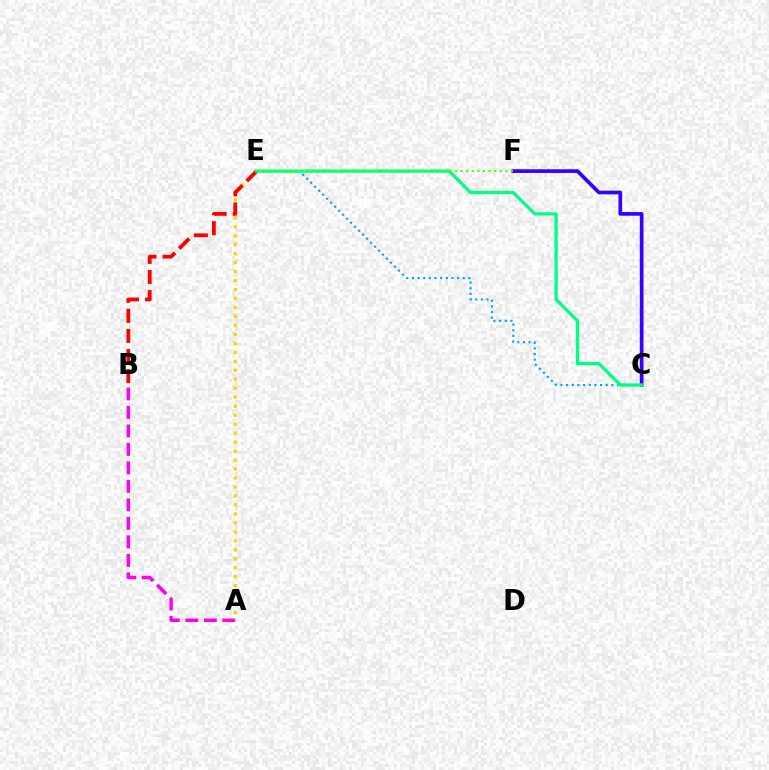{('A', 'B'): [{'color': '#ff00ed', 'line_style': 'dashed', 'thickness': 2.51}], ('A', 'E'): [{'color': '#ffd500', 'line_style': 'dotted', 'thickness': 2.44}], ('C', 'F'): [{'color': '#3700ff', 'line_style': 'solid', 'thickness': 2.66}], ('C', 'E'): [{'color': '#009eff', 'line_style': 'dotted', 'thickness': 1.54}, {'color': '#00ff86', 'line_style': 'solid', 'thickness': 2.36}], ('B', 'E'): [{'color': '#ff0000', 'line_style': 'dashed', 'thickness': 2.73}], ('E', 'F'): [{'color': '#4fff00', 'line_style': 'dotted', 'thickness': 1.52}]}